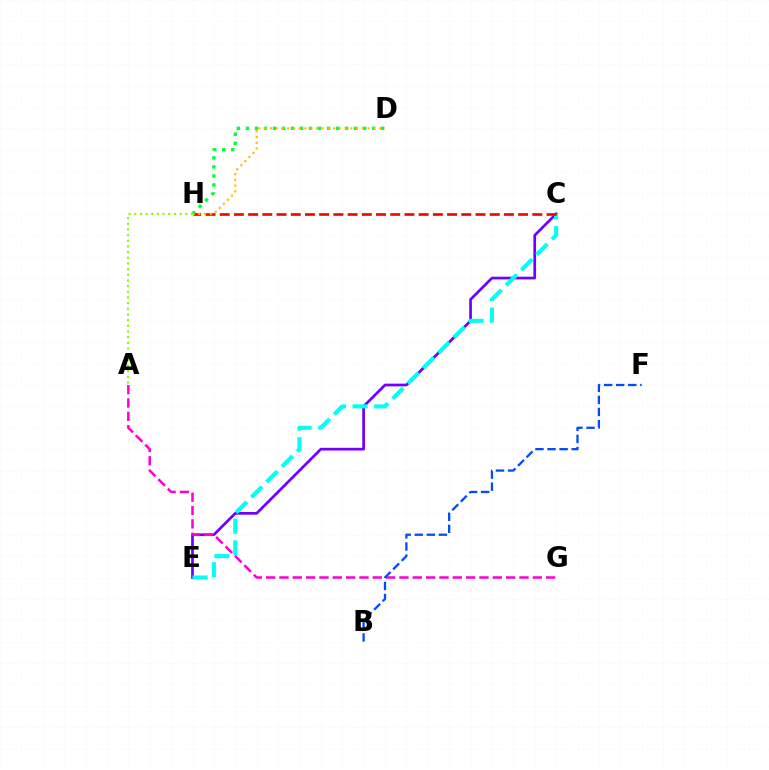{('D', 'H'): [{'color': '#00ff39', 'line_style': 'dotted', 'thickness': 2.45}, {'color': '#ffbd00', 'line_style': 'dotted', 'thickness': 1.56}], ('C', 'E'): [{'color': '#7200ff', 'line_style': 'solid', 'thickness': 1.95}, {'color': '#00fff6', 'line_style': 'dashed', 'thickness': 2.94}], ('C', 'H'): [{'color': '#ff0000', 'line_style': 'dashed', 'thickness': 1.93}], ('A', 'G'): [{'color': '#ff00cf', 'line_style': 'dashed', 'thickness': 1.81}], ('A', 'H'): [{'color': '#84ff00', 'line_style': 'dotted', 'thickness': 1.54}], ('B', 'F'): [{'color': '#004bff', 'line_style': 'dashed', 'thickness': 1.64}]}